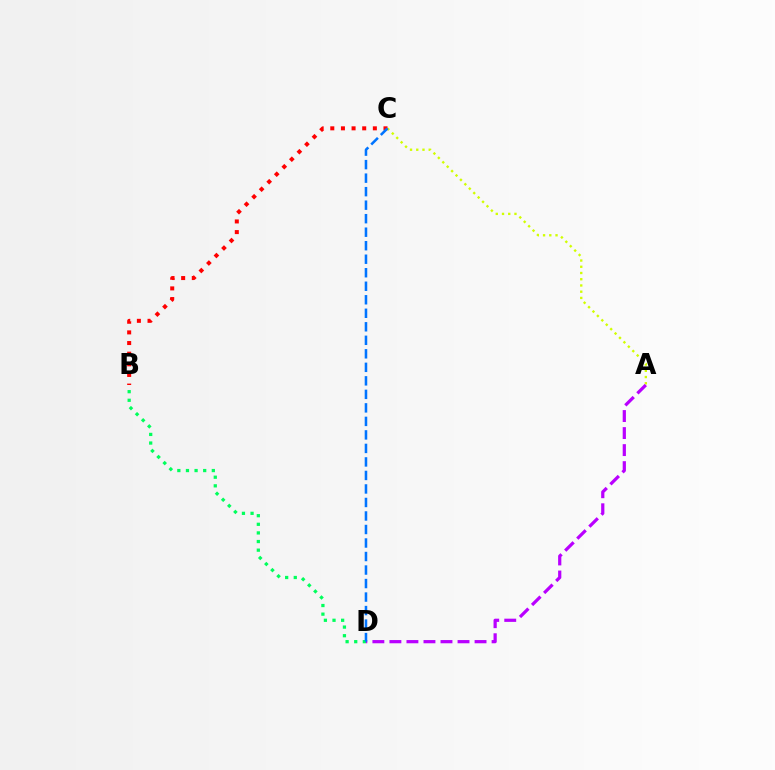{('A', 'C'): [{'color': '#d1ff00', 'line_style': 'dotted', 'thickness': 1.69}], ('B', 'D'): [{'color': '#00ff5c', 'line_style': 'dotted', 'thickness': 2.34}], ('B', 'C'): [{'color': '#ff0000', 'line_style': 'dotted', 'thickness': 2.89}], ('A', 'D'): [{'color': '#b900ff', 'line_style': 'dashed', 'thickness': 2.31}], ('C', 'D'): [{'color': '#0074ff', 'line_style': 'dashed', 'thickness': 1.84}]}